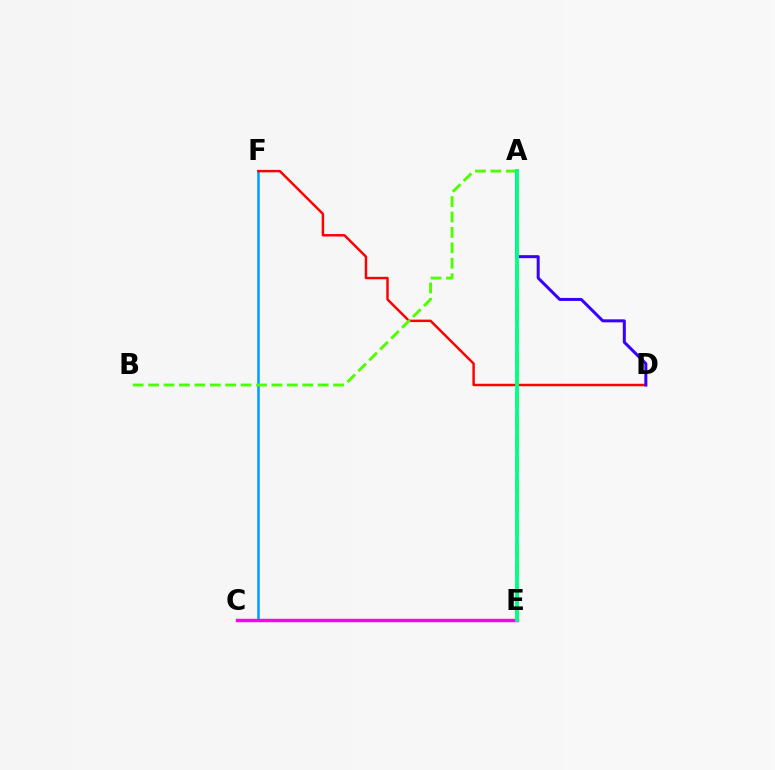{('C', 'F'): [{'color': '#009eff', 'line_style': 'solid', 'thickness': 1.83}], ('A', 'E'): [{'color': '#ffd500', 'line_style': 'dashed', 'thickness': 2.89}, {'color': '#00ff86', 'line_style': 'solid', 'thickness': 2.78}], ('D', 'F'): [{'color': '#ff0000', 'line_style': 'solid', 'thickness': 1.77}], ('C', 'E'): [{'color': '#ff00ed', 'line_style': 'solid', 'thickness': 2.47}], ('A', 'D'): [{'color': '#3700ff', 'line_style': 'solid', 'thickness': 2.16}], ('A', 'B'): [{'color': '#4fff00', 'line_style': 'dashed', 'thickness': 2.09}]}